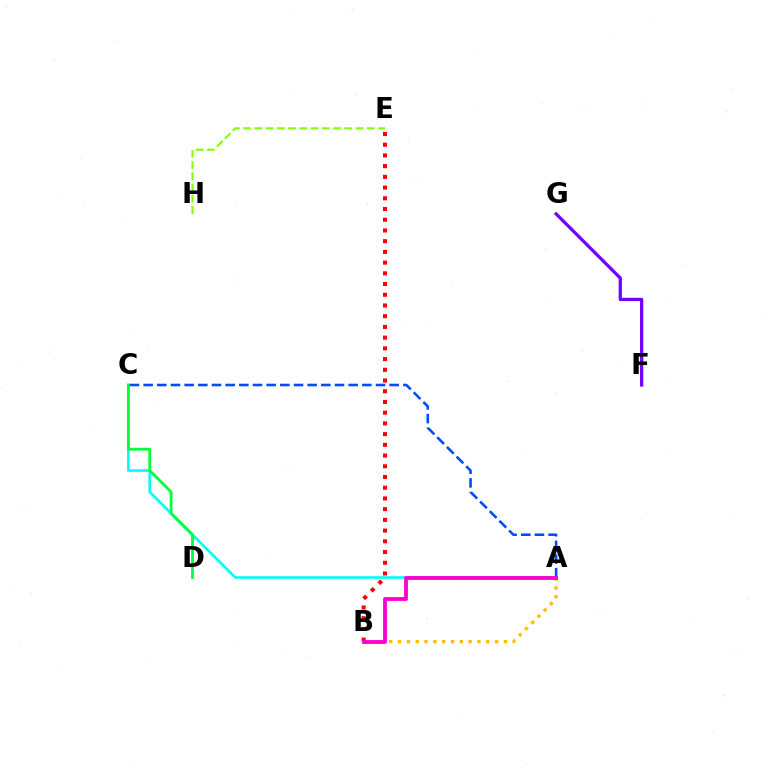{('A', 'C'): [{'color': '#00fff6', 'line_style': 'solid', 'thickness': 1.88}, {'color': '#004bff', 'line_style': 'dashed', 'thickness': 1.86}], ('A', 'B'): [{'color': '#ffbd00', 'line_style': 'dotted', 'thickness': 2.4}, {'color': '#ff00cf', 'line_style': 'solid', 'thickness': 2.75}], ('C', 'D'): [{'color': '#00ff39', 'line_style': 'solid', 'thickness': 2.0}], ('F', 'G'): [{'color': '#7200ff', 'line_style': 'solid', 'thickness': 2.33}], ('E', 'H'): [{'color': '#84ff00', 'line_style': 'dashed', 'thickness': 1.53}], ('B', 'E'): [{'color': '#ff0000', 'line_style': 'dotted', 'thickness': 2.91}]}